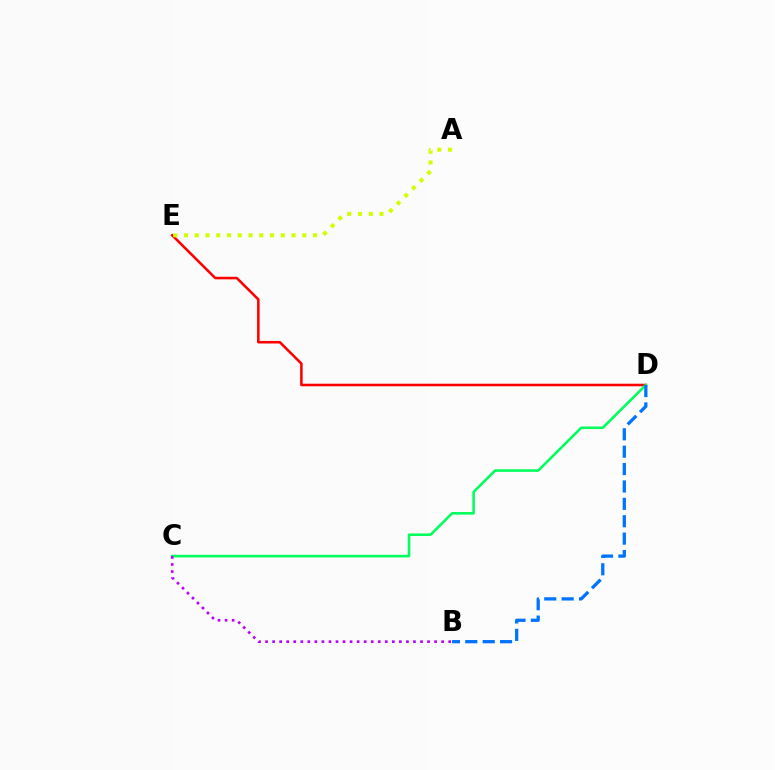{('D', 'E'): [{'color': '#ff0000', 'line_style': 'solid', 'thickness': 1.84}], ('C', 'D'): [{'color': '#00ff5c', 'line_style': 'solid', 'thickness': 1.86}], ('B', 'D'): [{'color': '#0074ff', 'line_style': 'dashed', 'thickness': 2.36}], ('A', 'E'): [{'color': '#d1ff00', 'line_style': 'dotted', 'thickness': 2.92}], ('B', 'C'): [{'color': '#b900ff', 'line_style': 'dotted', 'thickness': 1.91}]}